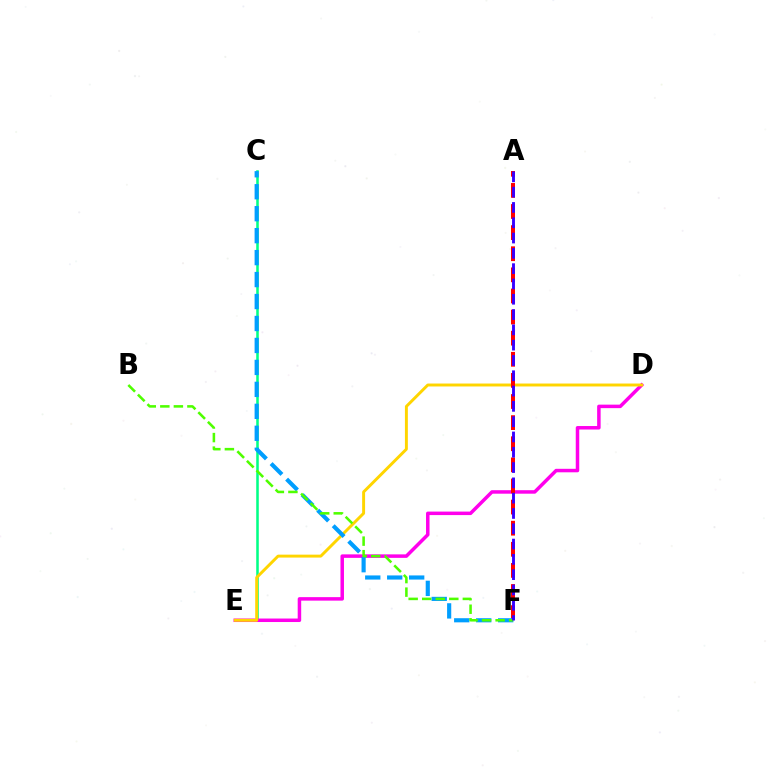{('C', 'E'): [{'color': '#00ff86', 'line_style': 'solid', 'thickness': 1.83}], ('D', 'E'): [{'color': '#ff00ed', 'line_style': 'solid', 'thickness': 2.52}, {'color': '#ffd500', 'line_style': 'solid', 'thickness': 2.11}], ('A', 'F'): [{'color': '#ff0000', 'line_style': 'dashed', 'thickness': 2.87}, {'color': '#3700ff', 'line_style': 'dashed', 'thickness': 2.08}], ('C', 'F'): [{'color': '#009eff', 'line_style': 'dashed', 'thickness': 2.98}], ('B', 'F'): [{'color': '#4fff00', 'line_style': 'dashed', 'thickness': 1.84}]}